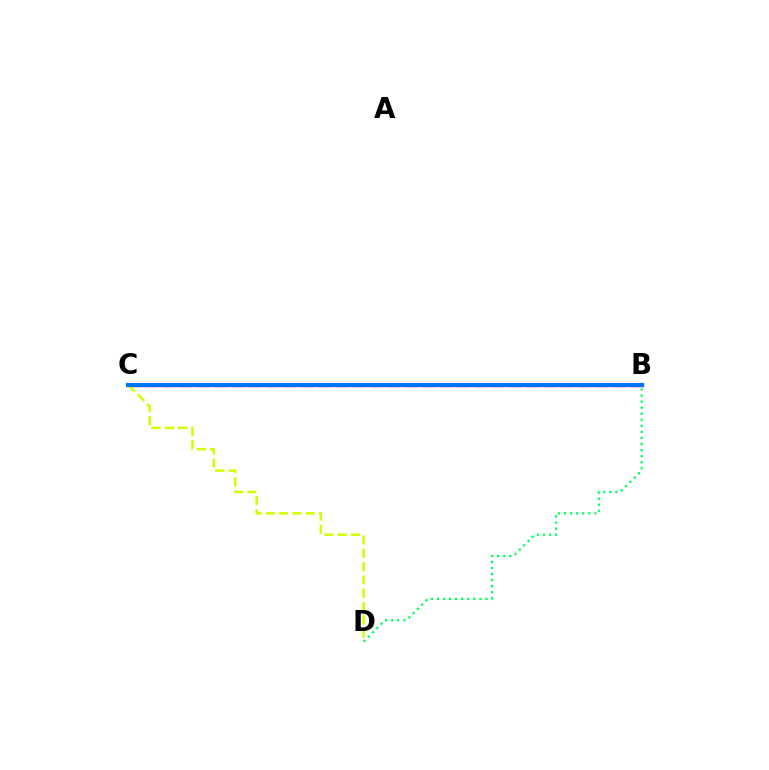{('B', 'D'): [{'color': '#00ff5c', 'line_style': 'dotted', 'thickness': 1.65}], ('B', 'C'): [{'color': '#b900ff', 'line_style': 'solid', 'thickness': 2.34}, {'color': '#ff0000', 'line_style': 'dashed', 'thickness': 2.35}, {'color': '#0074ff', 'line_style': 'solid', 'thickness': 2.93}], ('C', 'D'): [{'color': '#d1ff00', 'line_style': 'dashed', 'thickness': 1.81}]}